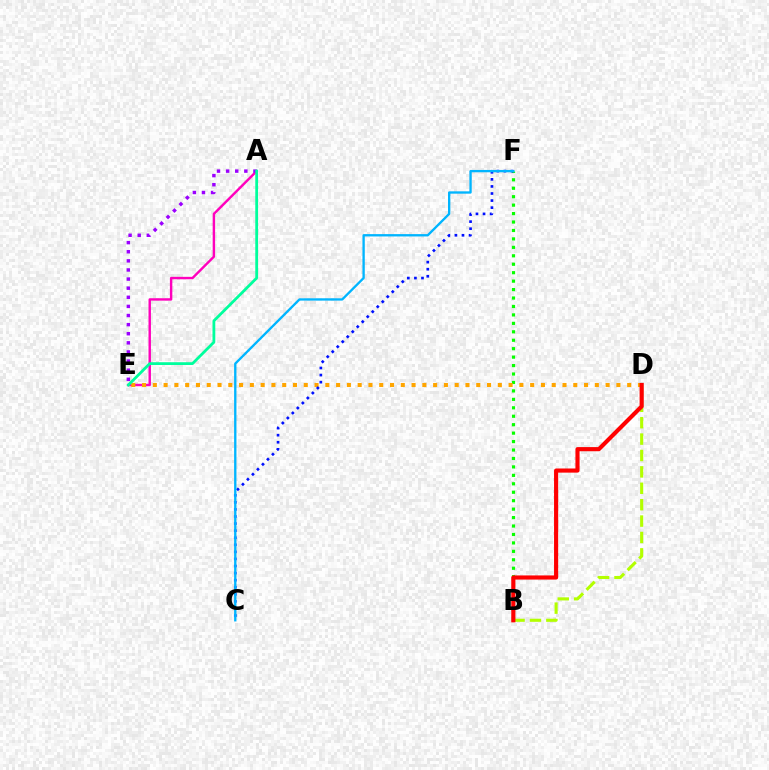{('A', 'E'): [{'color': '#ff00bd', 'line_style': 'solid', 'thickness': 1.75}, {'color': '#9b00ff', 'line_style': 'dotted', 'thickness': 2.48}, {'color': '#00ff9d', 'line_style': 'solid', 'thickness': 2.01}], ('B', 'F'): [{'color': '#08ff00', 'line_style': 'dotted', 'thickness': 2.29}], ('D', 'E'): [{'color': '#ffa500', 'line_style': 'dotted', 'thickness': 2.93}], ('B', 'D'): [{'color': '#b3ff00', 'line_style': 'dashed', 'thickness': 2.23}, {'color': '#ff0000', 'line_style': 'solid', 'thickness': 2.98}], ('C', 'F'): [{'color': '#0010ff', 'line_style': 'dotted', 'thickness': 1.92}, {'color': '#00b5ff', 'line_style': 'solid', 'thickness': 1.68}]}